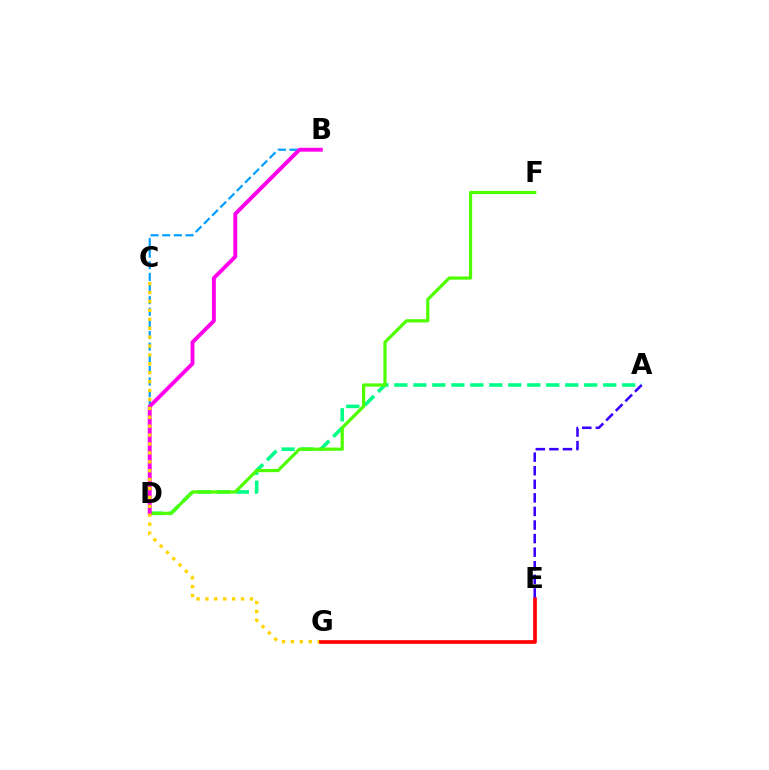{('B', 'D'): [{'color': '#009eff', 'line_style': 'dashed', 'thickness': 1.58}, {'color': '#ff00ed', 'line_style': 'solid', 'thickness': 2.79}], ('A', 'D'): [{'color': '#00ff86', 'line_style': 'dashed', 'thickness': 2.58}], ('D', 'F'): [{'color': '#4fff00', 'line_style': 'solid', 'thickness': 2.32}], ('C', 'G'): [{'color': '#ffd500', 'line_style': 'dotted', 'thickness': 2.42}], ('E', 'G'): [{'color': '#ff0000', 'line_style': 'solid', 'thickness': 2.65}], ('A', 'E'): [{'color': '#3700ff', 'line_style': 'dashed', 'thickness': 1.84}]}